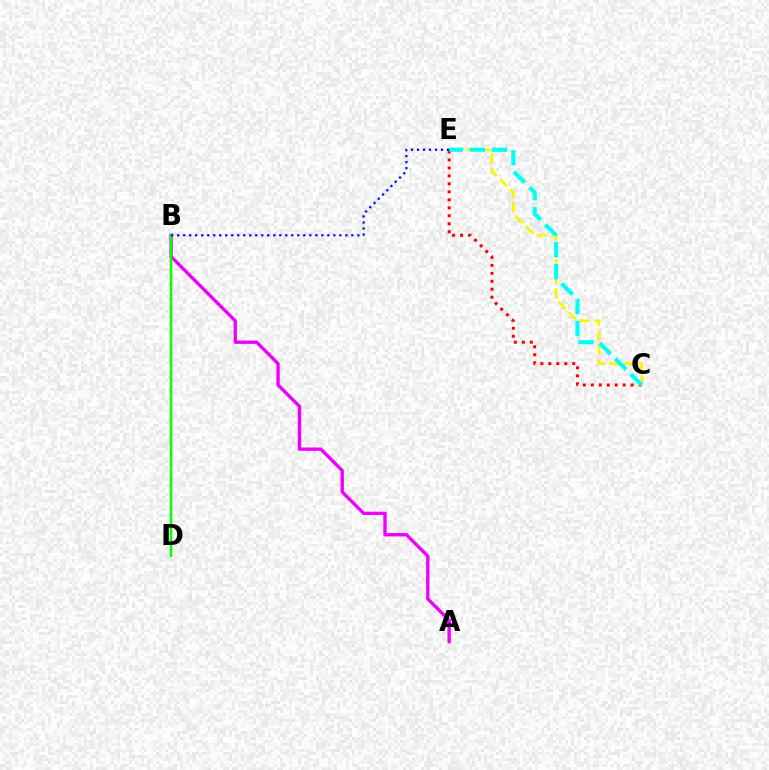{('A', 'B'): [{'color': '#ee00ff', 'line_style': 'solid', 'thickness': 2.42}], ('C', 'E'): [{'color': '#ff0000', 'line_style': 'dotted', 'thickness': 2.17}, {'color': '#fcf500', 'line_style': 'dashed', 'thickness': 1.97}, {'color': '#00fff6', 'line_style': 'dashed', 'thickness': 2.98}], ('B', 'D'): [{'color': '#08ff00', 'line_style': 'solid', 'thickness': 1.79}], ('B', 'E'): [{'color': '#0010ff', 'line_style': 'dotted', 'thickness': 1.63}]}